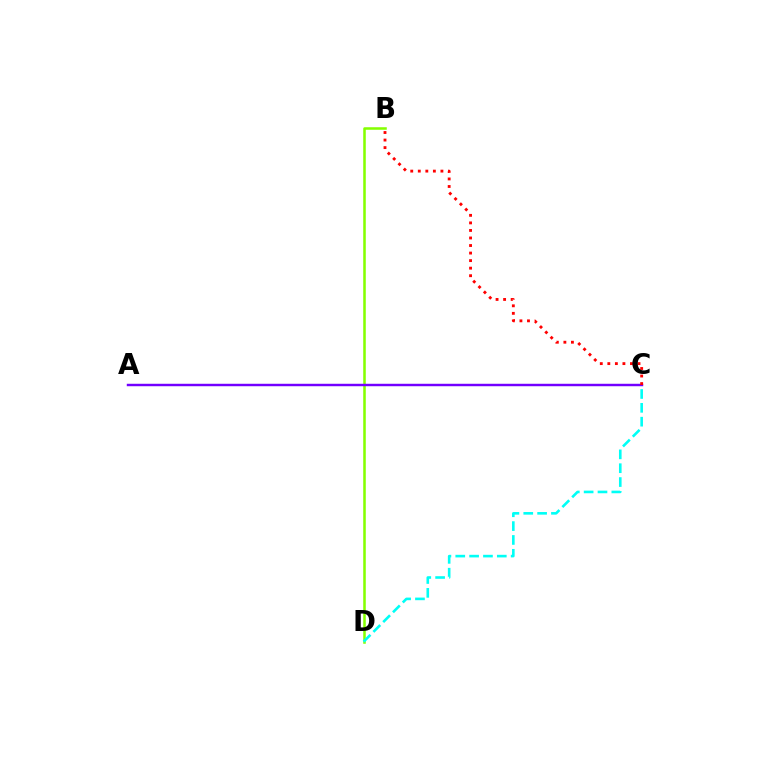{('B', 'D'): [{'color': '#84ff00', 'line_style': 'solid', 'thickness': 1.83}], ('A', 'C'): [{'color': '#7200ff', 'line_style': 'solid', 'thickness': 1.76}], ('B', 'C'): [{'color': '#ff0000', 'line_style': 'dotted', 'thickness': 2.05}], ('C', 'D'): [{'color': '#00fff6', 'line_style': 'dashed', 'thickness': 1.88}]}